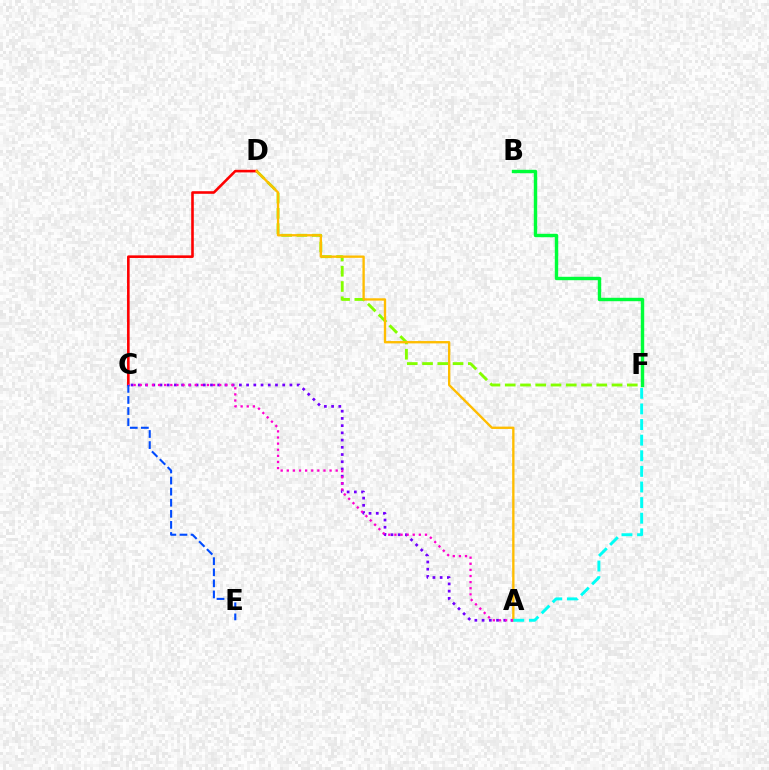{('A', 'C'): [{'color': '#7200ff', 'line_style': 'dotted', 'thickness': 1.96}, {'color': '#ff00cf', 'line_style': 'dotted', 'thickness': 1.66}], ('D', 'F'): [{'color': '#84ff00', 'line_style': 'dashed', 'thickness': 2.07}], ('C', 'D'): [{'color': '#ff0000', 'line_style': 'solid', 'thickness': 1.87}], ('A', 'D'): [{'color': '#ffbd00', 'line_style': 'solid', 'thickness': 1.69}], ('A', 'F'): [{'color': '#00fff6', 'line_style': 'dashed', 'thickness': 2.12}], ('C', 'E'): [{'color': '#004bff', 'line_style': 'dashed', 'thickness': 1.51}], ('B', 'F'): [{'color': '#00ff39', 'line_style': 'solid', 'thickness': 2.46}]}